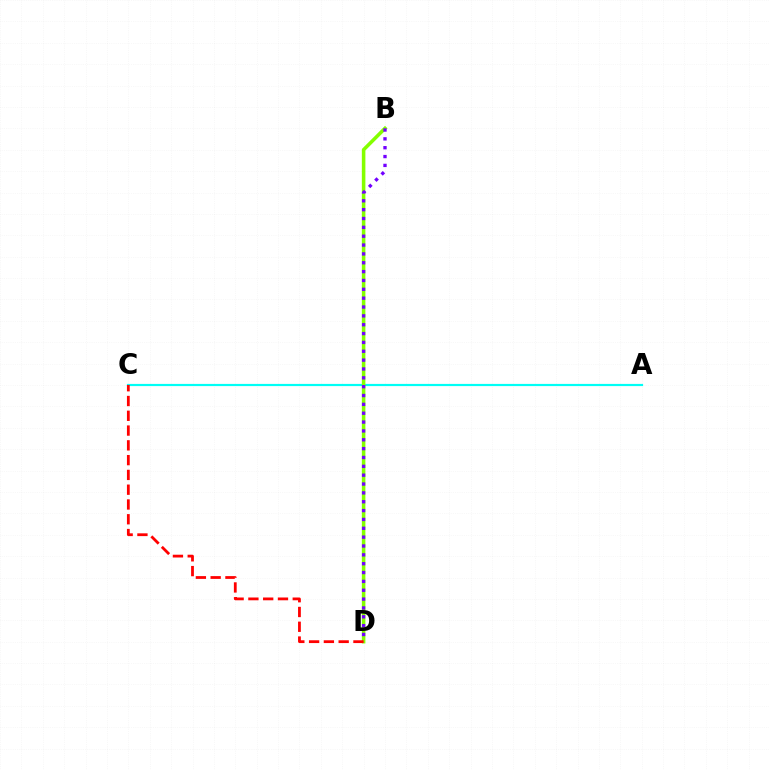{('A', 'C'): [{'color': '#00fff6', 'line_style': 'solid', 'thickness': 1.57}], ('B', 'D'): [{'color': '#84ff00', 'line_style': 'solid', 'thickness': 2.56}, {'color': '#7200ff', 'line_style': 'dotted', 'thickness': 2.4}], ('C', 'D'): [{'color': '#ff0000', 'line_style': 'dashed', 'thickness': 2.01}]}